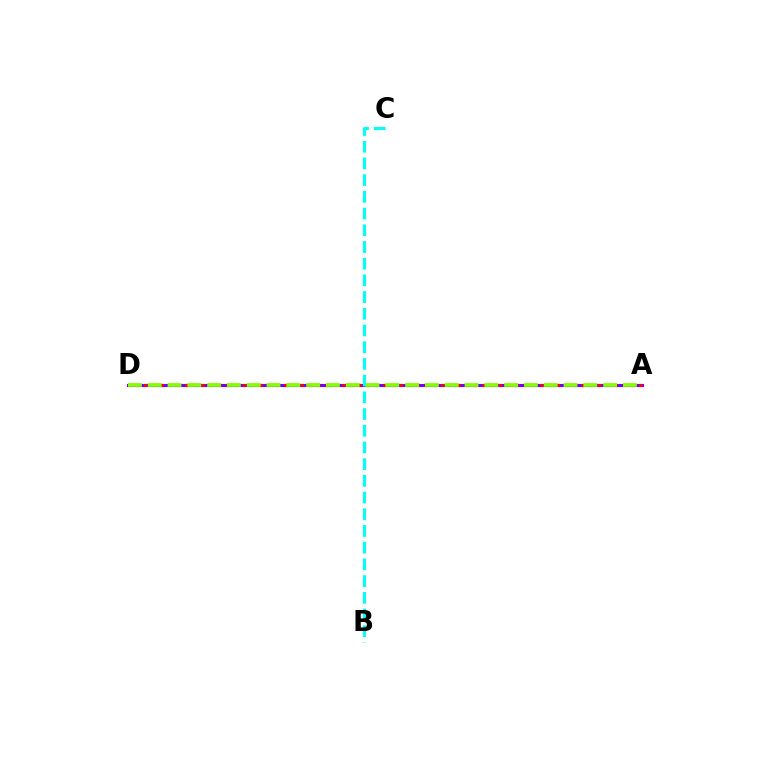{('A', 'D'): [{'color': '#7200ff', 'line_style': 'solid', 'thickness': 2.25}, {'color': '#ff0000', 'line_style': 'dotted', 'thickness': 2.24}, {'color': '#84ff00', 'line_style': 'dashed', 'thickness': 2.69}], ('B', 'C'): [{'color': '#00fff6', 'line_style': 'dashed', 'thickness': 2.27}]}